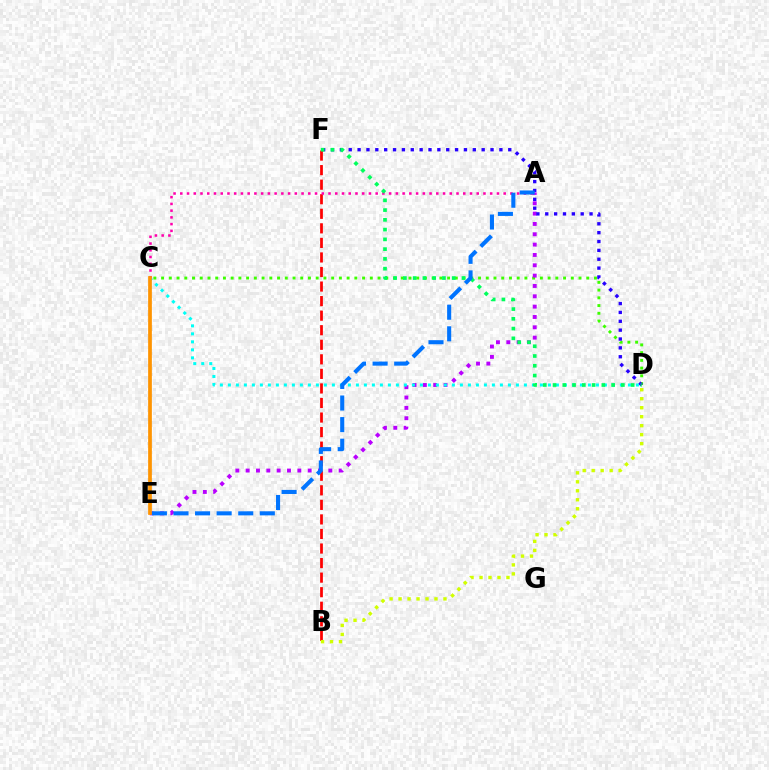{('C', 'D'): [{'color': '#3dff00', 'line_style': 'dotted', 'thickness': 2.1}, {'color': '#00fff6', 'line_style': 'dotted', 'thickness': 2.17}], ('A', 'E'): [{'color': '#b900ff', 'line_style': 'dotted', 'thickness': 2.81}, {'color': '#0074ff', 'line_style': 'dashed', 'thickness': 2.93}], ('D', 'F'): [{'color': '#2500ff', 'line_style': 'dotted', 'thickness': 2.41}, {'color': '#00ff5c', 'line_style': 'dotted', 'thickness': 2.65}], ('B', 'F'): [{'color': '#ff0000', 'line_style': 'dashed', 'thickness': 1.98}], ('B', 'D'): [{'color': '#d1ff00', 'line_style': 'dotted', 'thickness': 2.44}], ('A', 'C'): [{'color': '#ff00ac', 'line_style': 'dotted', 'thickness': 1.83}], ('C', 'E'): [{'color': '#ff9400', 'line_style': 'solid', 'thickness': 2.68}]}